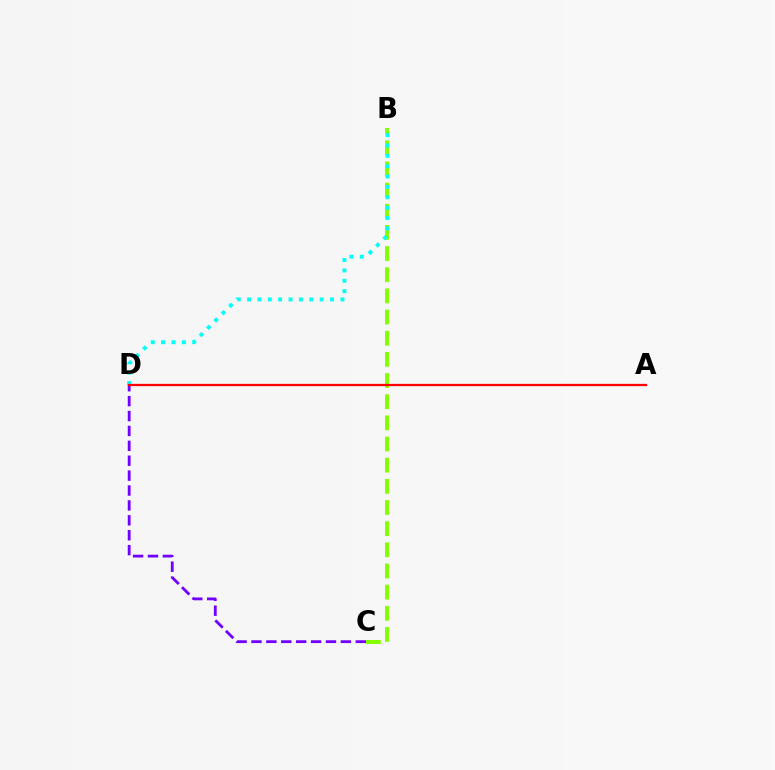{('B', 'C'): [{'color': '#84ff00', 'line_style': 'dashed', 'thickness': 2.87}], ('B', 'D'): [{'color': '#00fff6', 'line_style': 'dotted', 'thickness': 2.82}], ('C', 'D'): [{'color': '#7200ff', 'line_style': 'dashed', 'thickness': 2.02}], ('A', 'D'): [{'color': '#ff0000', 'line_style': 'solid', 'thickness': 1.64}]}